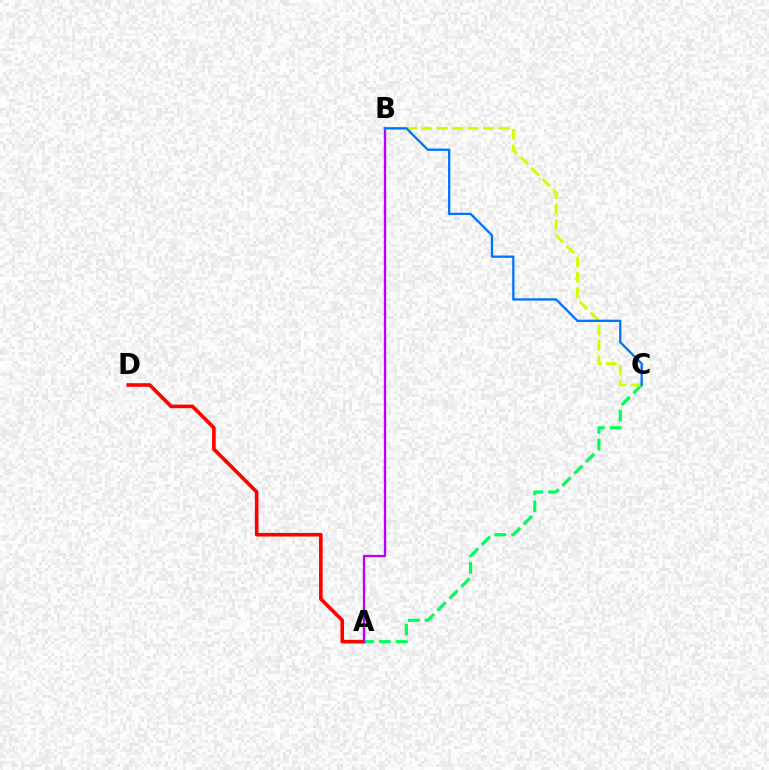{('A', 'D'): [{'color': '#ff0000', 'line_style': 'solid', 'thickness': 2.6}], ('A', 'C'): [{'color': '#00ff5c', 'line_style': 'dashed', 'thickness': 2.28}], ('A', 'B'): [{'color': '#b900ff', 'line_style': 'solid', 'thickness': 1.68}], ('B', 'C'): [{'color': '#d1ff00', 'line_style': 'dashed', 'thickness': 2.09}, {'color': '#0074ff', 'line_style': 'solid', 'thickness': 1.66}]}